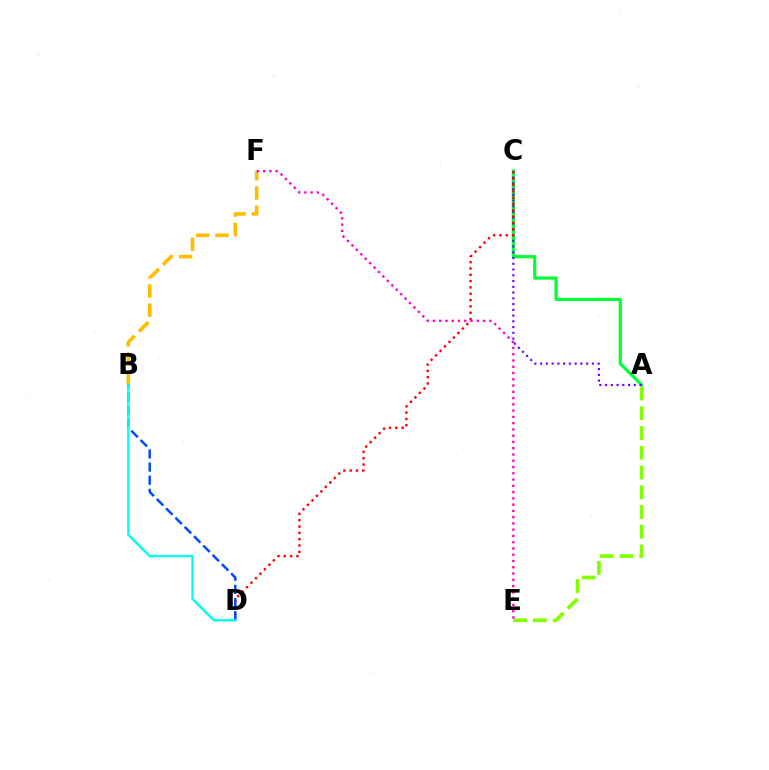{('A', 'C'): [{'color': '#00ff39', 'line_style': 'solid', 'thickness': 2.29}, {'color': '#7200ff', 'line_style': 'dotted', 'thickness': 1.56}], ('A', 'E'): [{'color': '#84ff00', 'line_style': 'dashed', 'thickness': 2.68}], ('B', 'F'): [{'color': '#ffbd00', 'line_style': 'dashed', 'thickness': 2.61}], ('E', 'F'): [{'color': '#ff00cf', 'line_style': 'dotted', 'thickness': 1.7}], ('C', 'D'): [{'color': '#ff0000', 'line_style': 'dotted', 'thickness': 1.72}], ('B', 'D'): [{'color': '#004bff', 'line_style': 'dashed', 'thickness': 1.79}, {'color': '#00fff6', 'line_style': 'solid', 'thickness': 1.72}]}